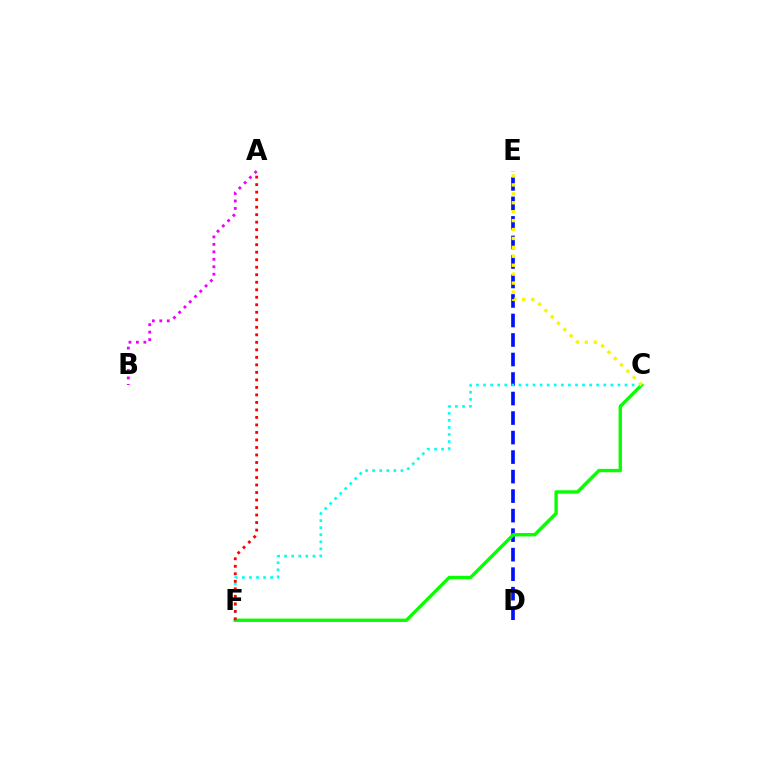{('A', 'B'): [{'color': '#ee00ff', 'line_style': 'dotted', 'thickness': 2.03}], ('D', 'E'): [{'color': '#0010ff', 'line_style': 'dashed', 'thickness': 2.65}], ('C', 'F'): [{'color': '#08ff00', 'line_style': 'solid', 'thickness': 2.43}, {'color': '#00fff6', 'line_style': 'dotted', 'thickness': 1.92}], ('A', 'F'): [{'color': '#ff0000', 'line_style': 'dotted', 'thickness': 2.04}], ('C', 'E'): [{'color': '#fcf500', 'line_style': 'dotted', 'thickness': 2.42}]}